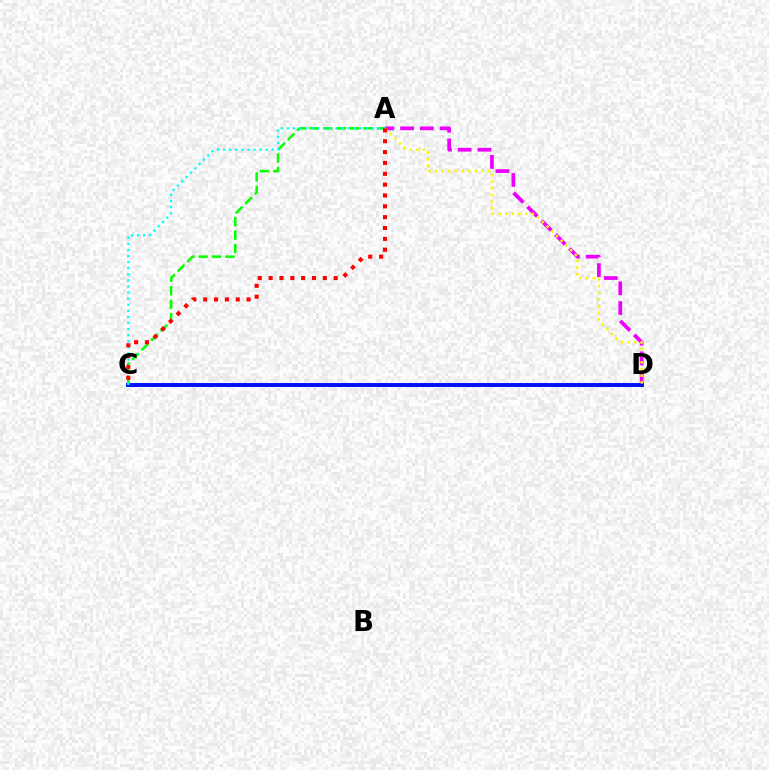{('A', 'D'): [{'color': '#ee00ff', 'line_style': 'dashed', 'thickness': 2.68}, {'color': '#fcf500', 'line_style': 'dotted', 'thickness': 1.81}], ('A', 'C'): [{'color': '#08ff00', 'line_style': 'dashed', 'thickness': 1.82}, {'color': '#00fff6', 'line_style': 'dotted', 'thickness': 1.65}, {'color': '#ff0000', 'line_style': 'dotted', 'thickness': 2.95}], ('C', 'D'): [{'color': '#0010ff', 'line_style': 'solid', 'thickness': 2.83}]}